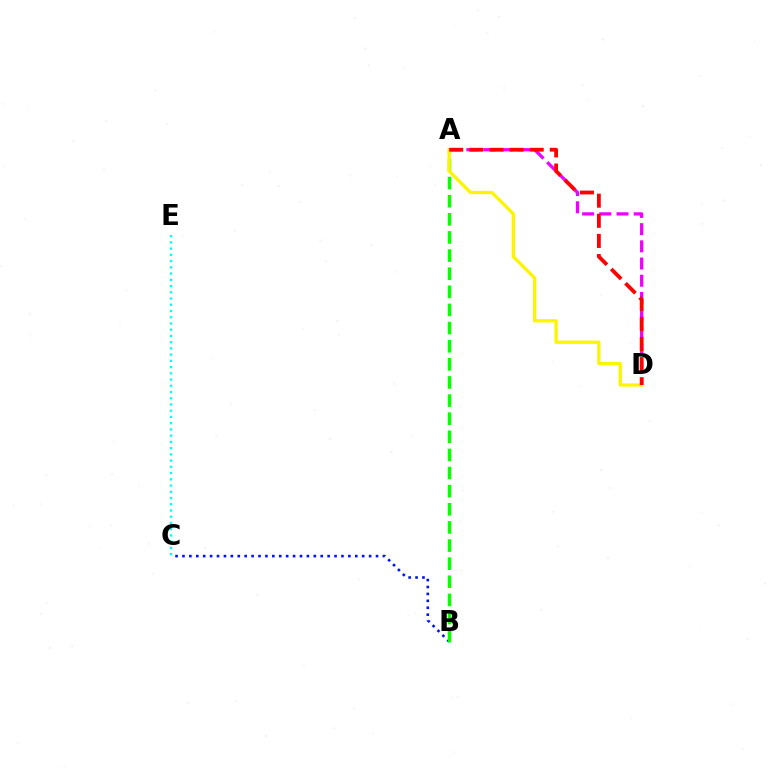{('A', 'D'): [{'color': '#ee00ff', 'line_style': 'dashed', 'thickness': 2.34}, {'color': '#fcf500', 'line_style': 'solid', 'thickness': 2.36}, {'color': '#ff0000', 'line_style': 'dashed', 'thickness': 2.73}], ('B', 'C'): [{'color': '#0010ff', 'line_style': 'dotted', 'thickness': 1.88}], ('A', 'B'): [{'color': '#08ff00', 'line_style': 'dashed', 'thickness': 2.46}], ('C', 'E'): [{'color': '#00fff6', 'line_style': 'dotted', 'thickness': 1.69}]}